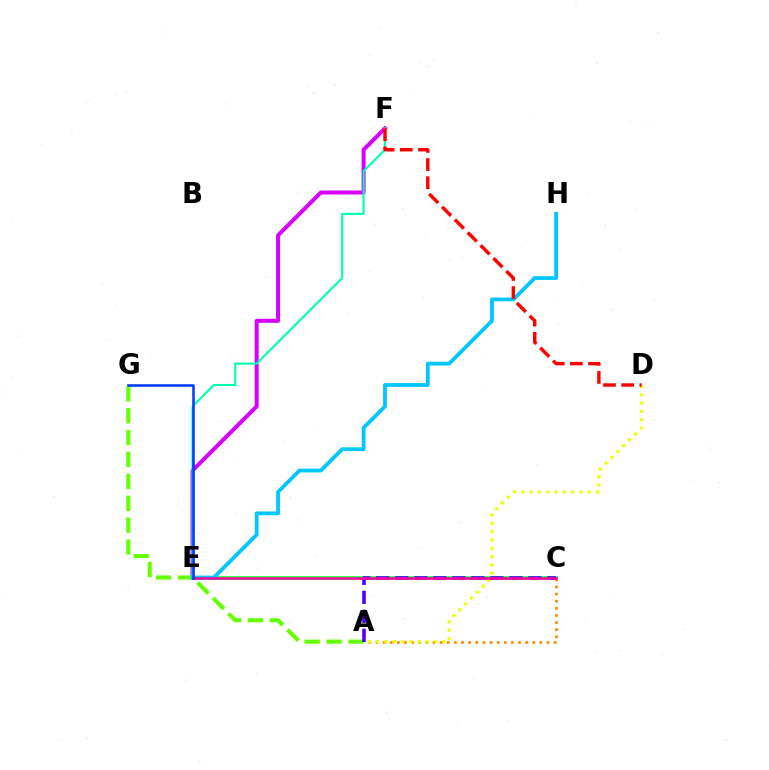{('C', 'E'): [{'color': '#00ff27', 'line_style': 'solid', 'thickness': 2.56}, {'color': '#ff00a0', 'line_style': 'solid', 'thickness': 1.81}], ('E', 'F'): [{'color': '#d600ff', 'line_style': 'solid', 'thickness': 2.88}, {'color': '#00ffaf', 'line_style': 'solid', 'thickness': 1.51}], ('A', 'C'): [{'color': '#ff8800', 'line_style': 'dotted', 'thickness': 1.94}, {'color': '#4f00ff', 'line_style': 'dashed', 'thickness': 2.58}], ('A', 'G'): [{'color': '#66ff00', 'line_style': 'dashed', 'thickness': 2.97}], ('E', 'H'): [{'color': '#00c7ff', 'line_style': 'solid', 'thickness': 2.73}], ('A', 'D'): [{'color': '#eeff00', 'line_style': 'dotted', 'thickness': 2.25}], ('D', 'F'): [{'color': '#ff0000', 'line_style': 'dashed', 'thickness': 2.47}], ('E', 'G'): [{'color': '#003fff', 'line_style': 'solid', 'thickness': 1.86}]}